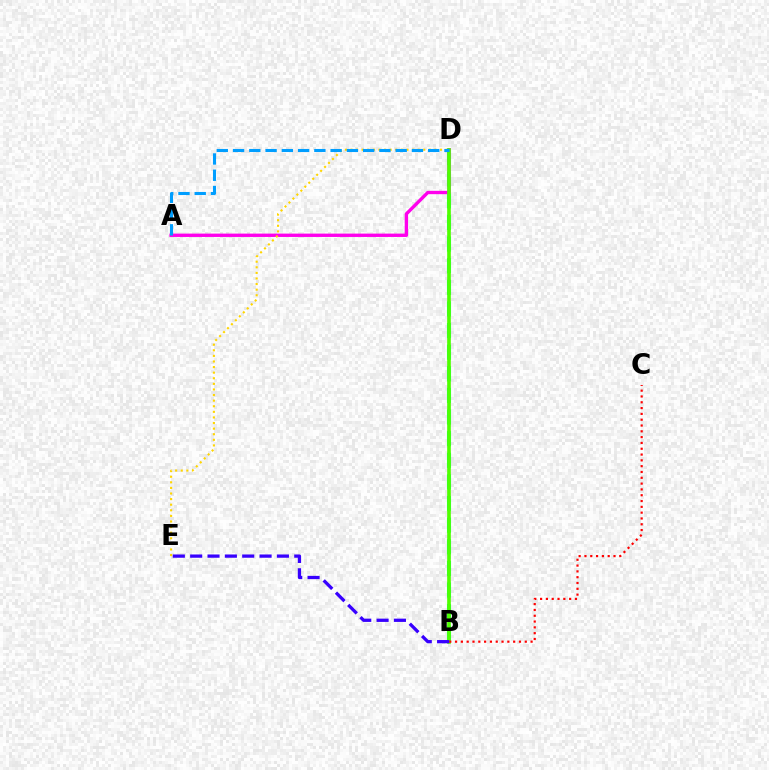{('B', 'D'): [{'color': '#00ff86', 'line_style': 'dashed', 'thickness': 2.94}, {'color': '#4fff00', 'line_style': 'solid', 'thickness': 2.63}], ('A', 'D'): [{'color': '#ff00ed', 'line_style': 'solid', 'thickness': 2.41}, {'color': '#009eff', 'line_style': 'dashed', 'thickness': 2.21}], ('D', 'E'): [{'color': '#ffd500', 'line_style': 'dotted', 'thickness': 1.52}], ('B', 'C'): [{'color': '#ff0000', 'line_style': 'dotted', 'thickness': 1.58}], ('B', 'E'): [{'color': '#3700ff', 'line_style': 'dashed', 'thickness': 2.36}]}